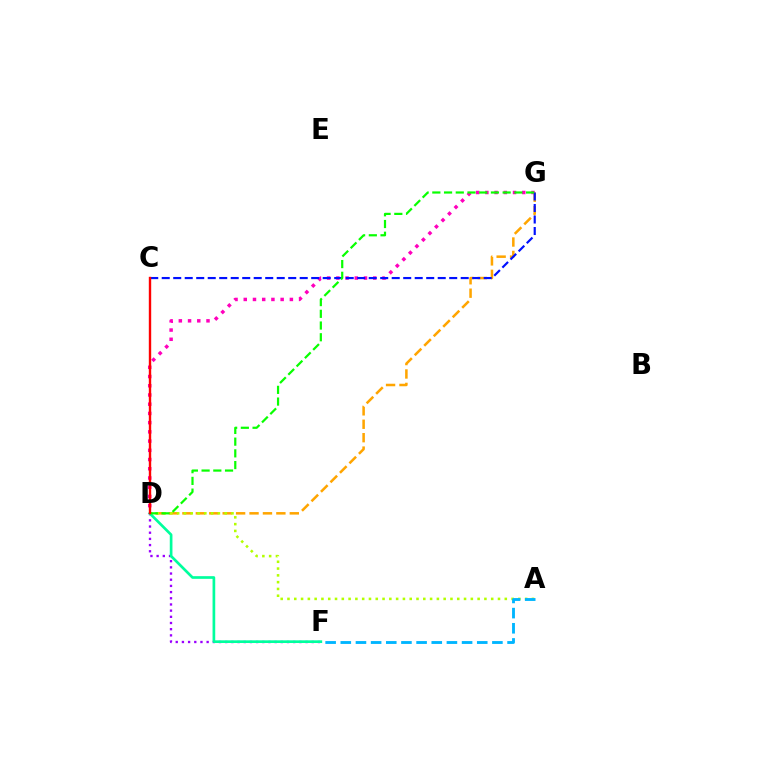{('D', 'F'): [{'color': '#9b00ff', 'line_style': 'dotted', 'thickness': 1.68}, {'color': '#00ff9d', 'line_style': 'solid', 'thickness': 1.93}], ('D', 'G'): [{'color': '#ffa500', 'line_style': 'dashed', 'thickness': 1.82}, {'color': '#ff00bd', 'line_style': 'dotted', 'thickness': 2.51}, {'color': '#08ff00', 'line_style': 'dashed', 'thickness': 1.59}], ('A', 'D'): [{'color': '#b3ff00', 'line_style': 'dotted', 'thickness': 1.84}], ('A', 'F'): [{'color': '#00b5ff', 'line_style': 'dashed', 'thickness': 2.06}], ('C', 'G'): [{'color': '#0010ff', 'line_style': 'dashed', 'thickness': 1.56}], ('C', 'D'): [{'color': '#ff0000', 'line_style': 'solid', 'thickness': 1.72}]}